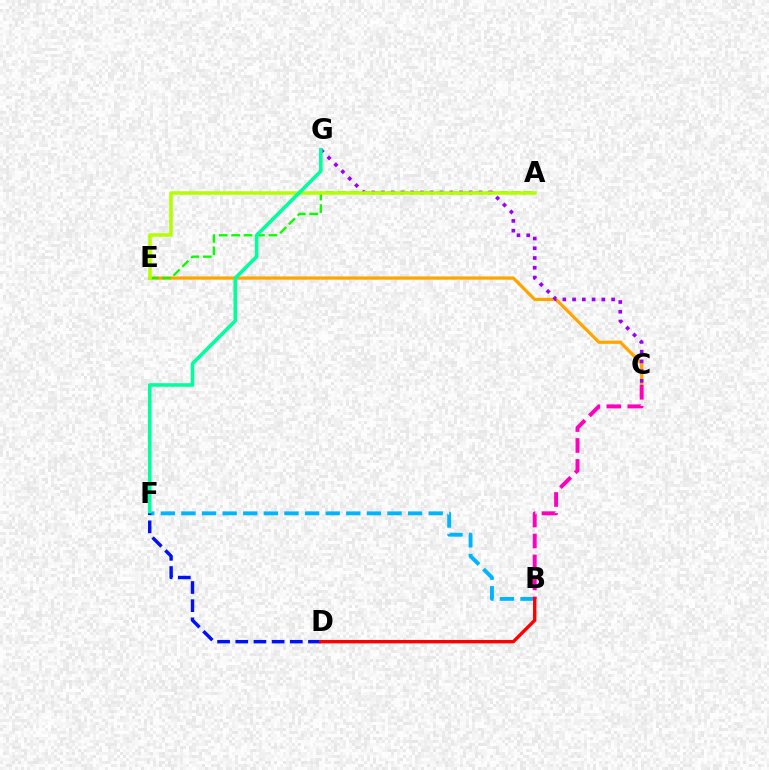{('C', 'E'): [{'color': '#ffa500', 'line_style': 'solid', 'thickness': 2.33}], ('B', 'F'): [{'color': '#00b5ff', 'line_style': 'dashed', 'thickness': 2.8}], ('A', 'E'): [{'color': '#08ff00', 'line_style': 'dashed', 'thickness': 1.69}, {'color': '#b3ff00', 'line_style': 'solid', 'thickness': 2.53}], ('B', 'C'): [{'color': '#ff00bd', 'line_style': 'dashed', 'thickness': 2.85}], ('C', 'G'): [{'color': '#9b00ff', 'line_style': 'dotted', 'thickness': 2.65}], ('F', 'G'): [{'color': '#00ff9d', 'line_style': 'solid', 'thickness': 2.57}], ('D', 'F'): [{'color': '#0010ff', 'line_style': 'dashed', 'thickness': 2.47}], ('B', 'D'): [{'color': '#ff0000', 'line_style': 'solid', 'thickness': 2.43}]}